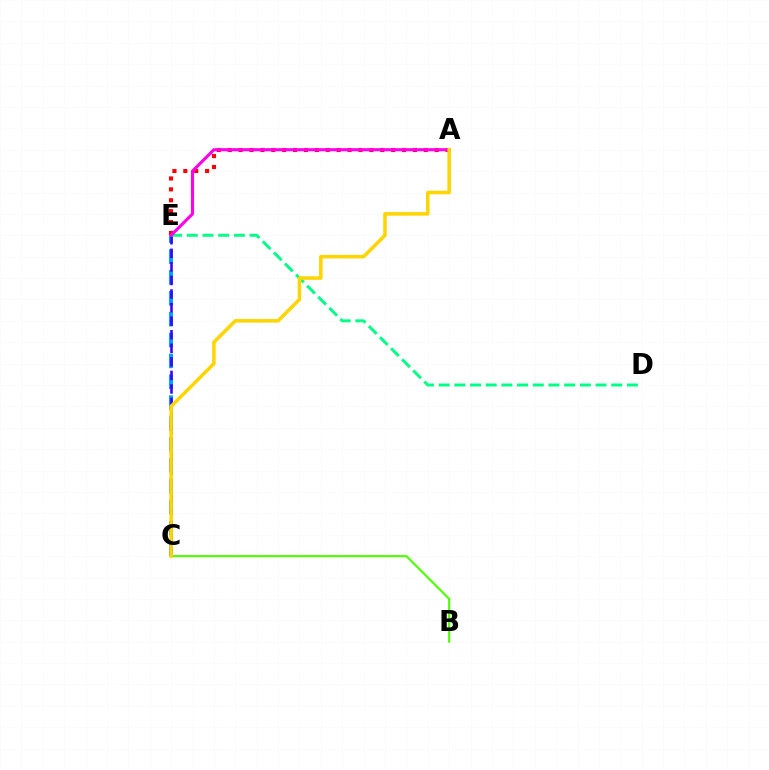{('C', 'E'): [{'color': '#009eff', 'line_style': 'dashed', 'thickness': 2.84}, {'color': '#3700ff', 'line_style': 'dashed', 'thickness': 1.84}], ('A', 'E'): [{'color': '#ff0000', 'line_style': 'dotted', 'thickness': 2.96}, {'color': '#ff00ed', 'line_style': 'solid', 'thickness': 2.23}], ('B', 'C'): [{'color': '#4fff00', 'line_style': 'solid', 'thickness': 1.54}], ('D', 'E'): [{'color': '#00ff86', 'line_style': 'dashed', 'thickness': 2.13}], ('A', 'C'): [{'color': '#ffd500', 'line_style': 'solid', 'thickness': 2.55}]}